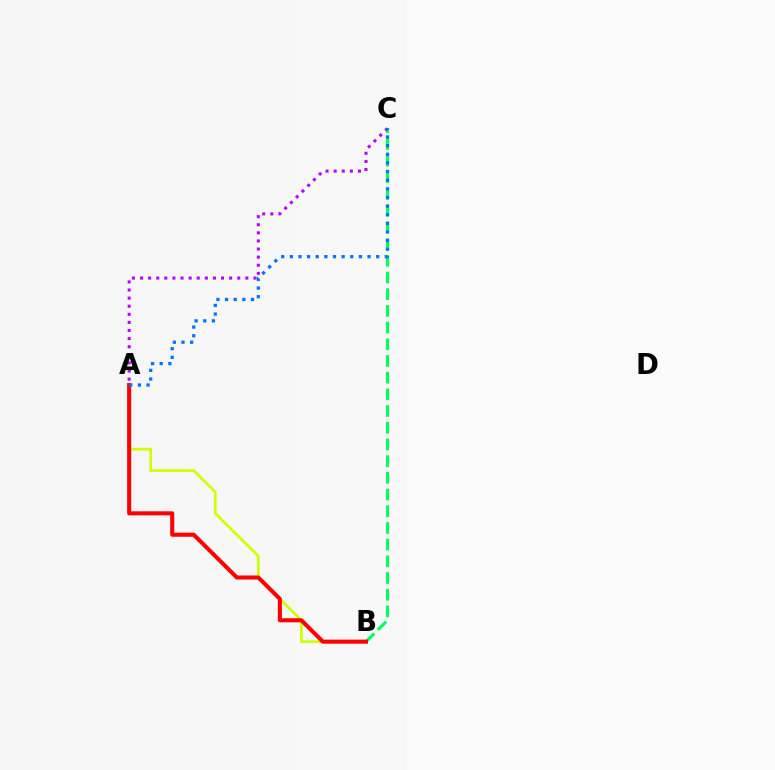{('B', 'C'): [{'color': '#00ff5c', 'line_style': 'dashed', 'thickness': 2.27}], ('A', 'B'): [{'color': '#d1ff00', 'line_style': 'solid', 'thickness': 1.98}, {'color': '#ff0000', 'line_style': 'solid', 'thickness': 2.93}], ('A', 'C'): [{'color': '#b900ff', 'line_style': 'dotted', 'thickness': 2.2}, {'color': '#0074ff', 'line_style': 'dotted', 'thickness': 2.35}]}